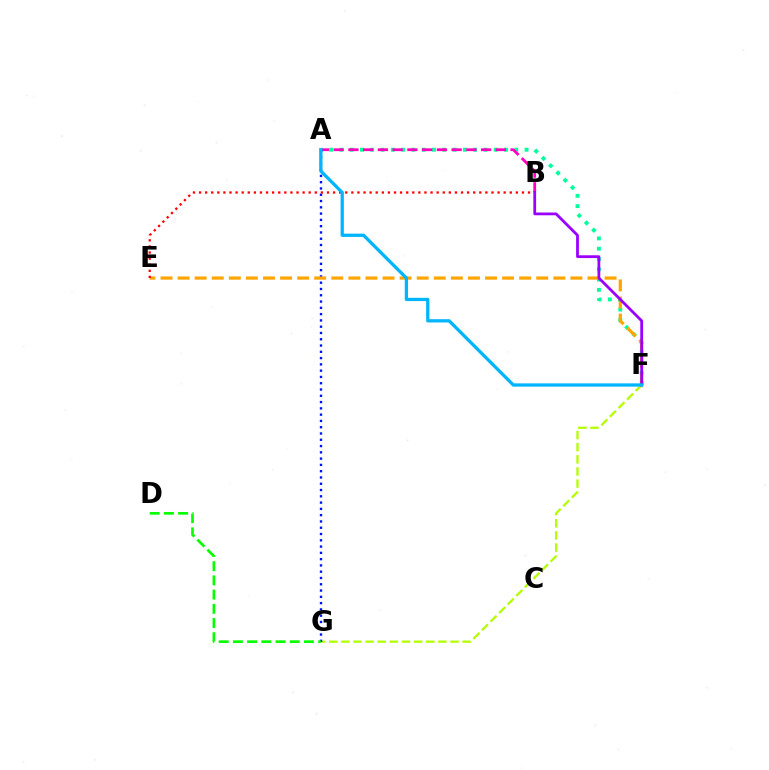{('A', 'F'): [{'color': '#00ff9d', 'line_style': 'dotted', 'thickness': 2.8}, {'color': '#00b5ff', 'line_style': 'solid', 'thickness': 2.36}], ('F', 'G'): [{'color': '#b3ff00', 'line_style': 'dashed', 'thickness': 1.65}], ('A', 'B'): [{'color': '#ff00bd', 'line_style': 'dashed', 'thickness': 2.0}], ('A', 'G'): [{'color': '#0010ff', 'line_style': 'dotted', 'thickness': 1.71}], ('E', 'F'): [{'color': '#ffa500', 'line_style': 'dashed', 'thickness': 2.32}], ('B', 'E'): [{'color': '#ff0000', 'line_style': 'dotted', 'thickness': 1.66}], ('B', 'F'): [{'color': '#9b00ff', 'line_style': 'solid', 'thickness': 2.0}], ('D', 'G'): [{'color': '#08ff00', 'line_style': 'dashed', 'thickness': 1.93}]}